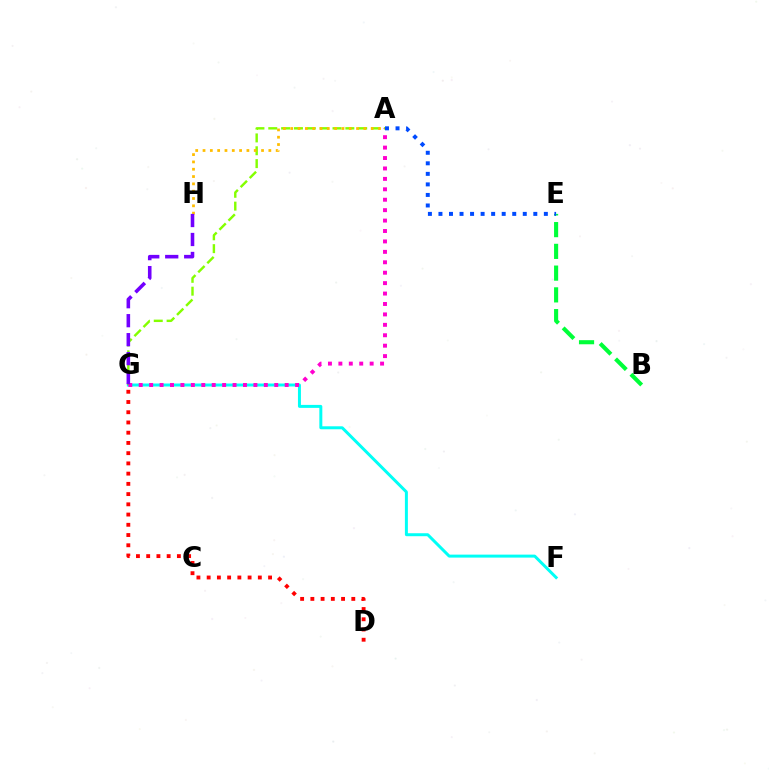{('F', 'G'): [{'color': '#00fff6', 'line_style': 'solid', 'thickness': 2.14}], ('B', 'E'): [{'color': '#00ff39', 'line_style': 'dashed', 'thickness': 2.95}], ('A', 'G'): [{'color': '#84ff00', 'line_style': 'dashed', 'thickness': 1.75}, {'color': '#ff00cf', 'line_style': 'dotted', 'thickness': 2.83}], ('A', 'H'): [{'color': '#ffbd00', 'line_style': 'dotted', 'thickness': 1.99}], ('G', 'H'): [{'color': '#7200ff', 'line_style': 'dashed', 'thickness': 2.58}], ('A', 'E'): [{'color': '#004bff', 'line_style': 'dotted', 'thickness': 2.86}], ('D', 'G'): [{'color': '#ff0000', 'line_style': 'dotted', 'thickness': 2.78}]}